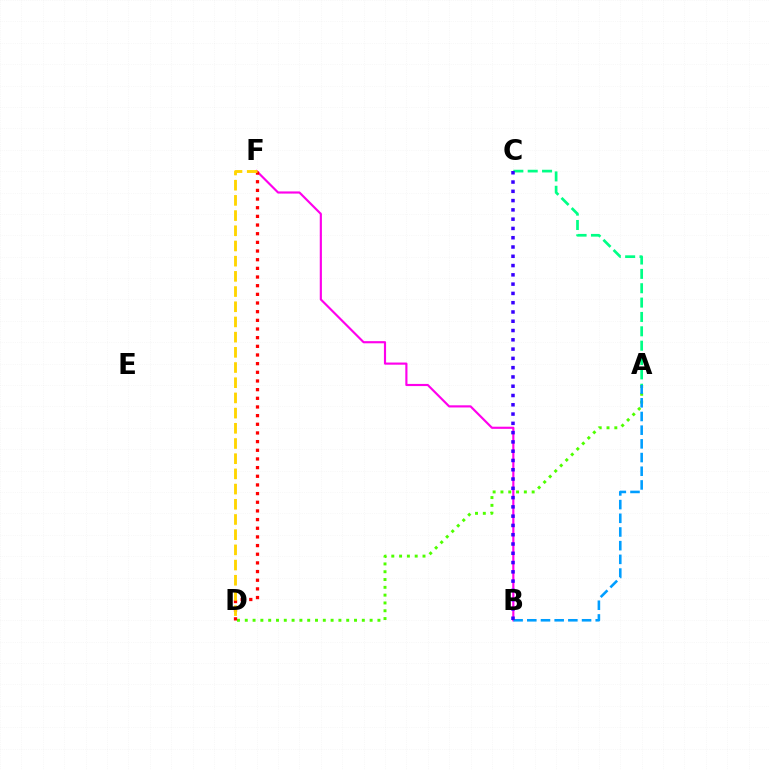{('A', 'D'): [{'color': '#4fff00', 'line_style': 'dotted', 'thickness': 2.12}], ('B', 'F'): [{'color': '#ff00ed', 'line_style': 'solid', 'thickness': 1.55}], ('A', 'B'): [{'color': '#009eff', 'line_style': 'dashed', 'thickness': 1.86}], ('D', 'F'): [{'color': '#ff0000', 'line_style': 'dotted', 'thickness': 2.35}, {'color': '#ffd500', 'line_style': 'dashed', 'thickness': 2.06}], ('A', 'C'): [{'color': '#00ff86', 'line_style': 'dashed', 'thickness': 1.95}], ('B', 'C'): [{'color': '#3700ff', 'line_style': 'dotted', 'thickness': 2.52}]}